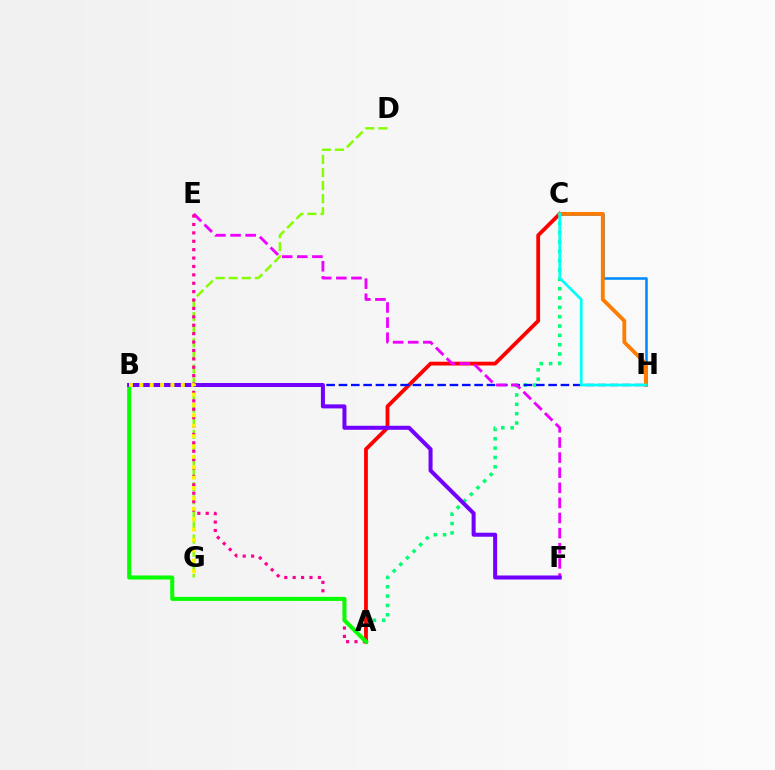{('A', 'C'): [{'color': '#00ff74', 'line_style': 'dotted', 'thickness': 2.54}, {'color': '#ff0000', 'line_style': 'solid', 'thickness': 2.73}], ('B', 'H'): [{'color': '#0010ff', 'line_style': 'dashed', 'thickness': 1.68}], ('C', 'H'): [{'color': '#008cff', 'line_style': 'solid', 'thickness': 1.84}, {'color': '#ff7c00', 'line_style': 'solid', 'thickness': 2.74}, {'color': '#00fff6', 'line_style': 'solid', 'thickness': 1.95}], ('D', 'G'): [{'color': '#84ff00', 'line_style': 'dashed', 'thickness': 1.78}], ('E', 'F'): [{'color': '#ee00ff', 'line_style': 'dashed', 'thickness': 2.05}], ('A', 'E'): [{'color': '#ff0094', 'line_style': 'dotted', 'thickness': 2.28}], ('A', 'B'): [{'color': '#08ff00', 'line_style': 'solid', 'thickness': 2.91}], ('B', 'F'): [{'color': '#7200ff', 'line_style': 'solid', 'thickness': 2.89}], ('B', 'G'): [{'color': '#fcf500', 'line_style': 'dotted', 'thickness': 2.82}]}